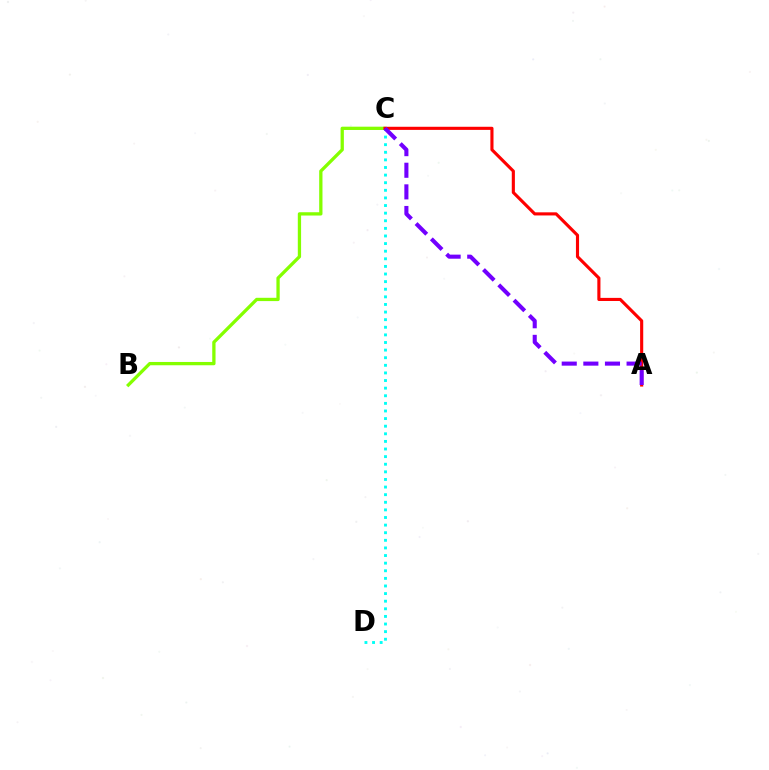{('B', 'C'): [{'color': '#84ff00', 'line_style': 'solid', 'thickness': 2.37}], ('C', 'D'): [{'color': '#00fff6', 'line_style': 'dotted', 'thickness': 2.07}], ('A', 'C'): [{'color': '#ff0000', 'line_style': 'solid', 'thickness': 2.25}, {'color': '#7200ff', 'line_style': 'dashed', 'thickness': 2.94}]}